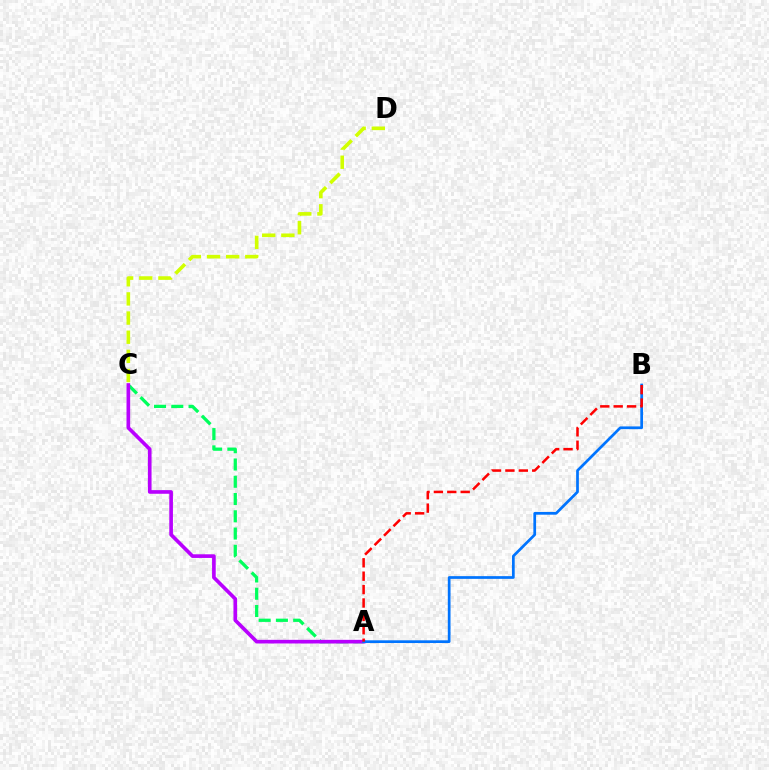{('C', 'D'): [{'color': '#d1ff00', 'line_style': 'dashed', 'thickness': 2.6}], ('A', 'C'): [{'color': '#00ff5c', 'line_style': 'dashed', 'thickness': 2.35}, {'color': '#b900ff', 'line_style': 'solid', 'thickness': 2.63}], ('A', 'B'): [{'color': '#0074ff', 'line_style': 'solid', 'thickness': 1.96}, {'color': '#ff0000', 'line_style': 'dashed', 'thickness': 1.82}]}